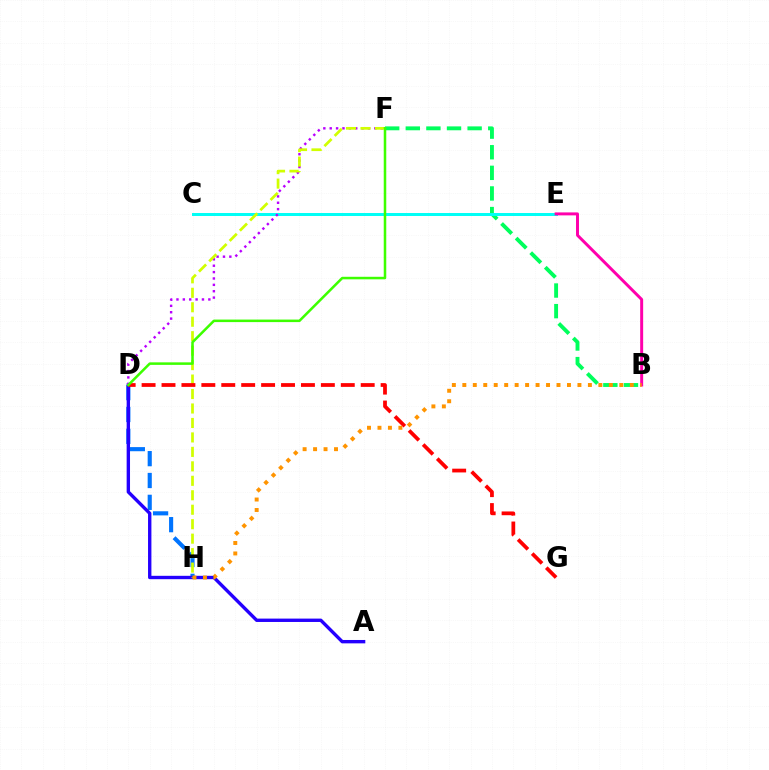{('B', 'F'): [{'color': '#00ff5c', 'line_style': 'dashed', 'thickness': 2.8}], ('C', 'E'): [{'color': '#00fff6', 'line_style': 'solid', 'thickness': 2.14}], ('D', 'H'): [{'color': '#0074ff', 'line_style': 'dashed', 'thickness': 2.97}], ('A', 'D'): [{'color': '#2500ff', 'line_style': 'solid', 'thickness': 2.43}], ('D', 'F'): [{'color': '#b900ff', 'line_style': 'dotted', 'thickness': 1.73}, {'color': '#3dff00', 'line_style': 'solid', 'thickness': 1.82}], ('F', 'H'): [{'color': '#d1ff00', 'line_style': 'dashed', 'thickness': 1.96}], ('D', 'G'): [{'color': '#ff0000', 'line_style': 'dashed', 'thickness': 2.71}], ('B', 'E'): [{'color': '#ff00ac', 'line_style': 'solid', 'thickness': 2.14}], ('B', 'H'): [{'color': '#ff9400', 'line_style': 'dotted', 'thickness': 2.84}]}